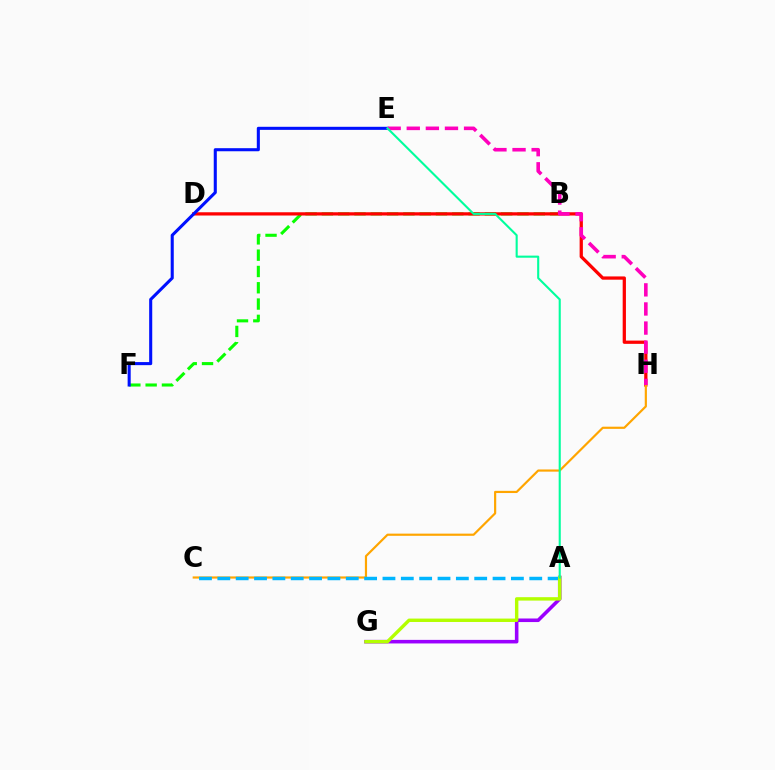{('A', 'G'): [{'color': '#9b00ff', 'line_style': 'solid', 'thickness': 2.57}, {'color': '#b3ff00', 'line_style': 'solid', 'thickness': 2.45}], ('B', 'F'): [{'color': '#08ff00', 'line_style': 'dashed', 'thickness': 2.21}], ('D', 'H'): [{'color': '#ff0000', 'line_style': 'solid', 'thickness': 2.34}], ('C', 'H'): [{'color': '#ffa500', 'line_style': 'solid', 'thickness': 1.57}], ('A', 'C'): [{'color': '#00b5ff', 'line_style': 'dashed', 'thickness': 2.49}], ('E', 'F'): [{'color': '#0010ff', 'line_style': 'solid', 'thickness': 2.21}], ('E', 'H'): [{'color': '#ff00bd', 'line_style': 'dashed', 'thickness': 2.59}], ('A', 'E'): [{'color': '#00ff9d', 'line_style': 'solid', 'thickness': 1.51}]}